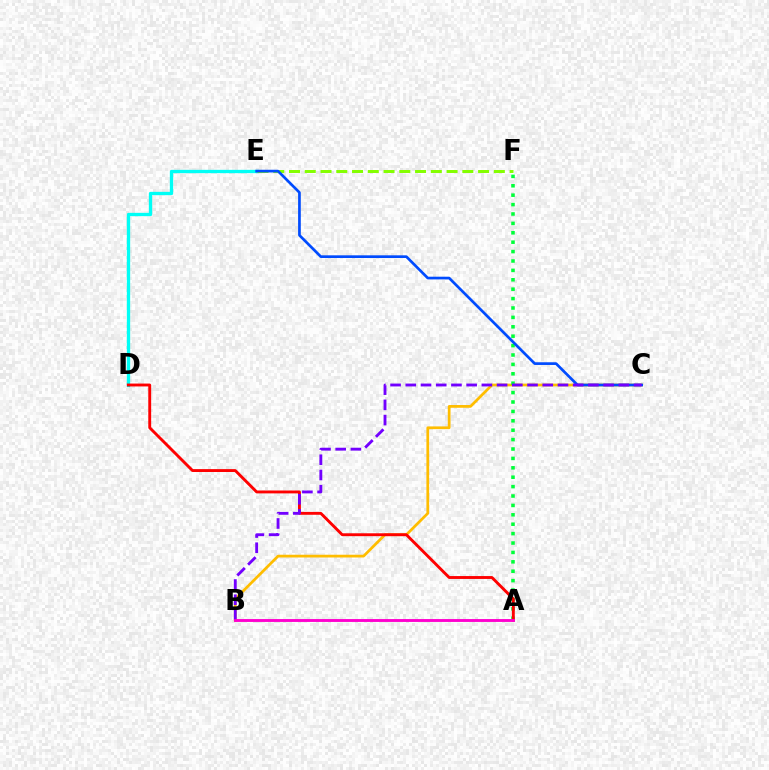{('B', 'C'): [{'color': '#ffbd00', 'line_style': 'solid', 'thickness': 1.98}, {'color': '#7200ff', 'line_style': 'dashed', 'thickness': 2.07}], ('A', 'F'): [{'color': '#00ff39', 'line_style': 'dotted', 'thickness': 2.55}], ('D', 'E'): [{'color': '#00fff6', 'line_style': 'solid', 'thickness': 2.39}], ('A', 'D'): [{'color': '#ff0000', 'line_style': 'solid', 'thickness': 2.08}], ('E', 'F'): [{'color': '#84ff00', 'line_style': 'dashed', 'thickness': 2.14}], ('C', 'E'): [{'color': '#004bff', 'line_style': 'solid', 'thickness': 1.94}], ('A', 'B'): [{'color': '#ff00cf', 'line_style': 'solid', 'thickness': 2.07}]}